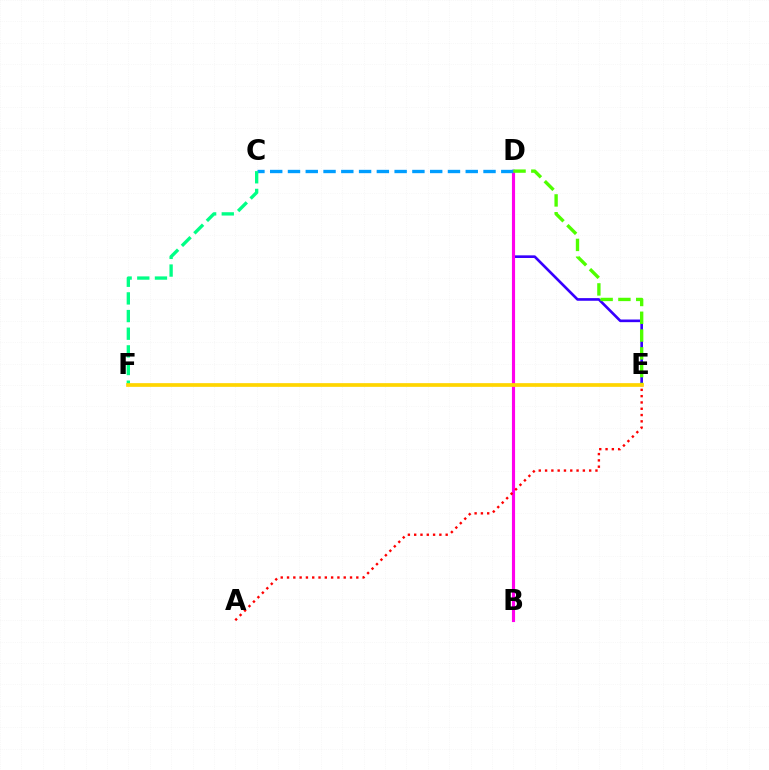{('D', 'E'): [{'color': '#3700ff', 'line_style': 'solid', 'thickness': 1.9}, {'color': '#4fff00', 'line_style': 'dashed', 'thickness': 2.42}], ('B', 'D'): [{'color': '#ff00ed', 'line_style': 'solid', 'thickness': 2.26}], ('C', 'D'): [{'color': '#009eff', 'line_style': 'dashed', 'thickness': 2.41}], ('C', 'F'): [{'color': '#00ff86', 'line_style': 'dashed', 'thickness': 2.4}], ('E', 'F'): [{'color': '#ffd500', 'line_style': 'solid', 'thickness': 2.67}], ('A', 'E'): [{'color': '#ff0000', 'line_style': 'dotted', 'thickness': 1.71}]}